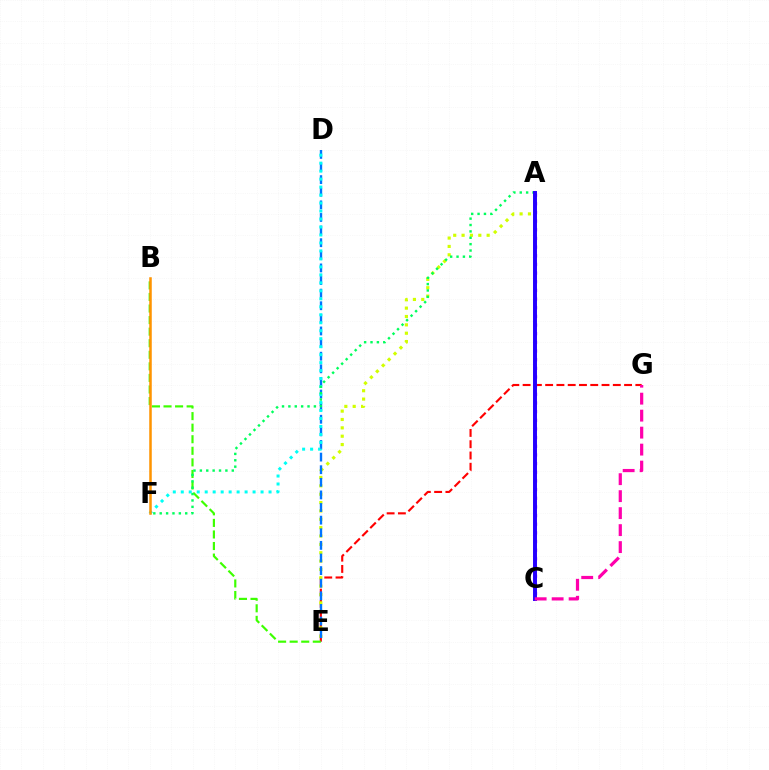{('E', 'G'): [{'color': '#ff0000', 'line_style': 'dashed', 'thickness': 1.53}], ('A', 'E'): [{'color': '#d1ff00', 'line_style': 'dotted', 'thickness': 2.27}], ('D', 'E'): [{'color': '#0074ff', 'line_style': 'dashed', 'thickness': 1.71}], ('D', 'F'): [{'color': '#00fff6', 'line_style': 'dotted', 'thickness': 2.17}], ('A', 'C'): [{'color': '#b900ff', 'line_style': 'dotted', 'thickness': 2.35}, {'color': '#2500ff', 'line_style': 'solid', 'thickness': 2.85}], ('B', 'E'): [{'color': '#3dff00', 'line_style': 'dashed', 'thickness': 1.57}], ('B', 'F'): [{'color': '#ff9400', 'line_style': 'solid', 'thickness': 1.82}], ('A', 'F'): [{'color': '#00ff5c', 'line_style': 'dotted', 'thickness': 1.73}], ('C', 'G'): [{'color': '#ff00ac', 'line_style': 'dashed', 'thickness': 2.31}]}